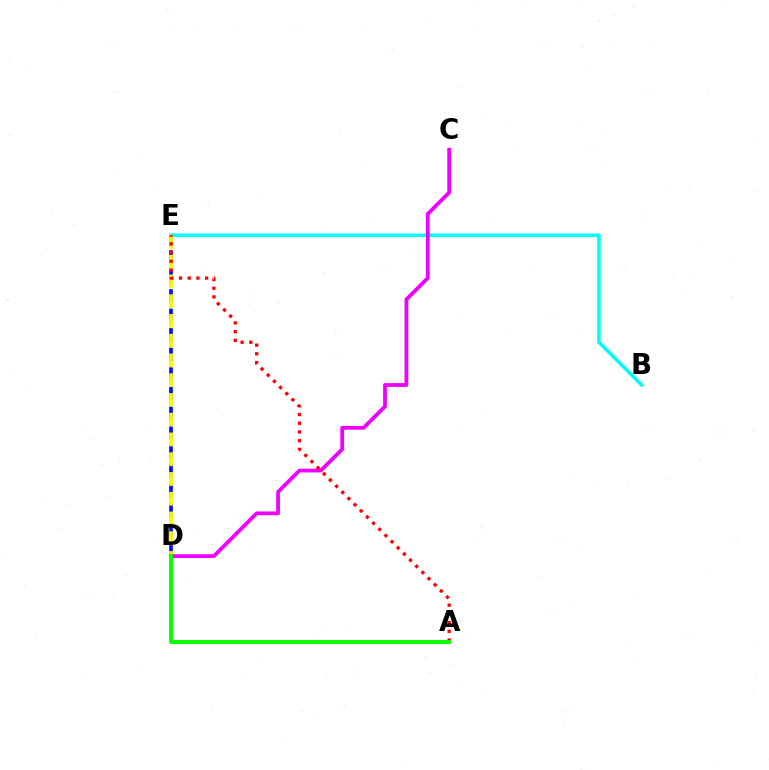{('D', 'E'): [{'color': '#0010ff', 'line_style': 'dashed', 'thickness': 2.65}, {'color': '#fcf500', 'line_style': 'dashed', 'thickness': 2.68}], ('B', 'E'): [{'color': '#00fff6', 'line_style': 'solid', 'thickness': 2.58}], ('C', 'D'): [{'color': '#ee00ff', 'line_style': 'solid', 'thickness': 2.72}], ('A', 'E'): [{'color': '#ff0000', 'line_style': 'dotted', 'thickness': 2.37}], ('A', 'D'): [{'color': '#08ff00', 'line_style': 'solid', 'thickness': 2.82}]}